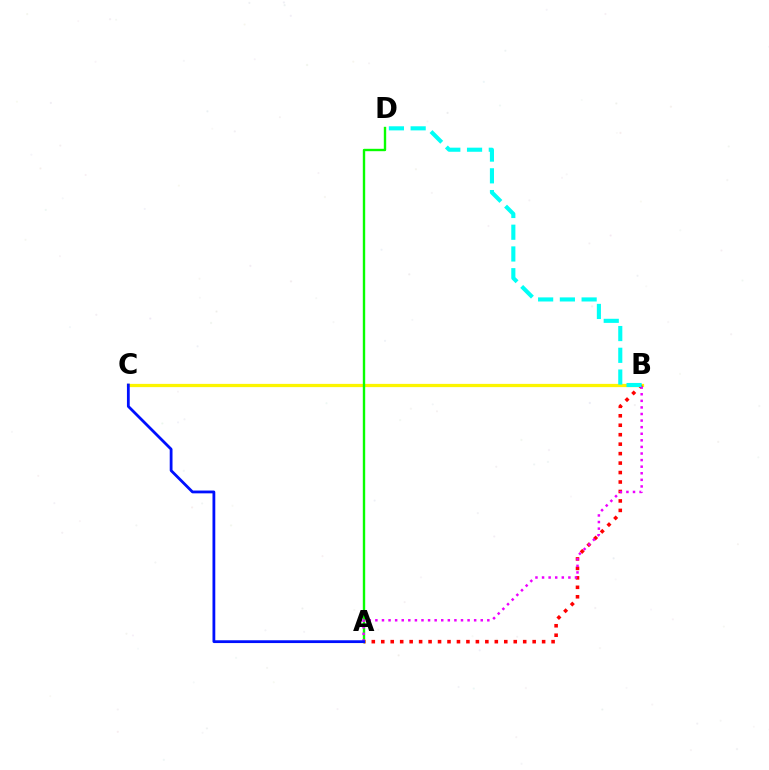{('B', 'C'): [{'color': '#fcf500', 'line_style': 'solid', 'thickness': 2.33}], ('A', 'B'): [{'color': '#ff0000', 'line_style': 'dotted', 'thickness': 2.57}, {'color': '#ee00ff', 'line_style': 'dotted', 'thickness': 1.79}], ('A', 'D'): [{'color': '#08ff00', 'line_style': 'solid', 'thickness': 1.72}], ('A', 'C'): [{'color': '#0010ff', 'line_style': 'solid', 'thickness': 2.01}], ('B', 'D'): [{'color': '#00fff6', 'line_style': 'dashed', 'thickness': 2.95}]}